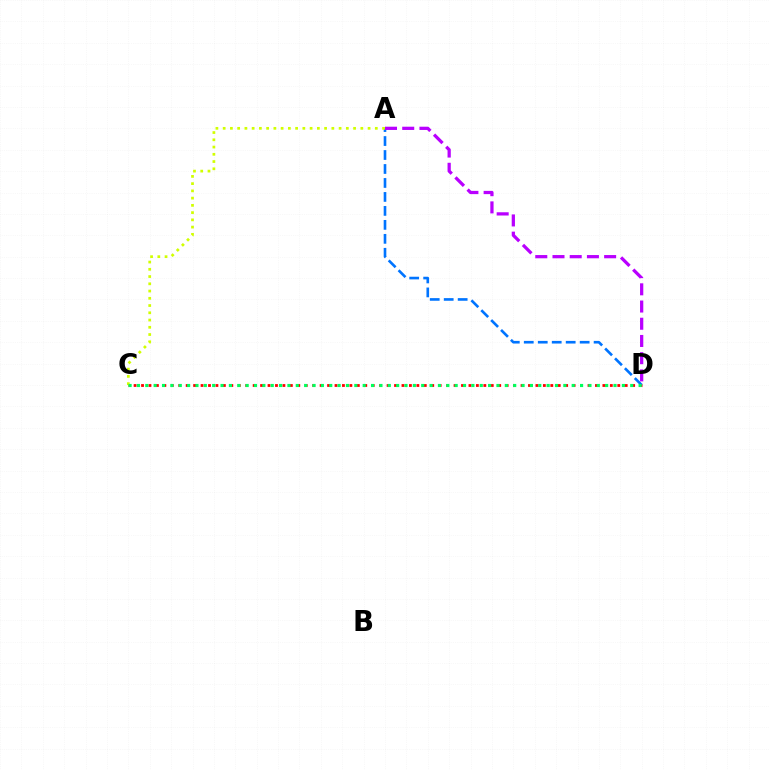{('C', 'D'): [{'color': '#ff0000', 'line_style': 'dotted', 'thickness': 2.02}, {'color': '#00ff5c', 'line_style': 'dotted', 'thickness': 2.27}], ('A', 'D'): [{'color': '#0074ff', 'line_style': 'dashed', 'thickness': 1.9}, {'color': '#b900ff', 'line_style': 'dashed', 'thickness': 2.34}], ('A', 'C'): [{'color': '#d1ff00', 'line_style': 'dotted', 'thickness': 1.97}]}